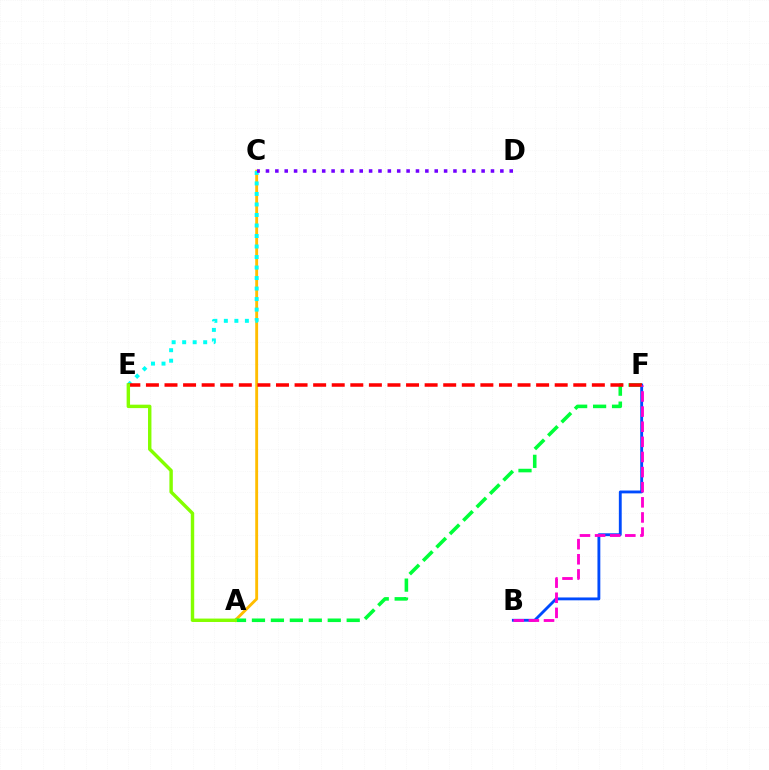{('A', 'C'): [{'color': '#ffbd00', 'line_style': 'solid', 'thickness': 2.07}], ('B', 'F'): [{'color': '#004bff', 'line_style': 'solid', 'thickness': 2.06}, {'color': '#ff00cf', 'line_style': 'dashed', 'thickness': 2.05}], ('C', 'E'): [{'color': '#00fff6', 'line_style': 'dotted', 'thickness': 2.86}], ('A', 'F'): [{'color': '#00ff39', 'line_style': 'dashed', 'thickness': 2.57}], ('C', 'D'): [{'color': '#7200ff', 'line_style': 'dotted', 'thickness': 2.55}], ('E', 'F'): [{'color': '#ff0000', 'line_style': 'dashed', 'thickness': 2.52}], ('A', 'E'): [{'color': '#84ff00', 'line_style': 'solid', 'thickness': 2.46}]}